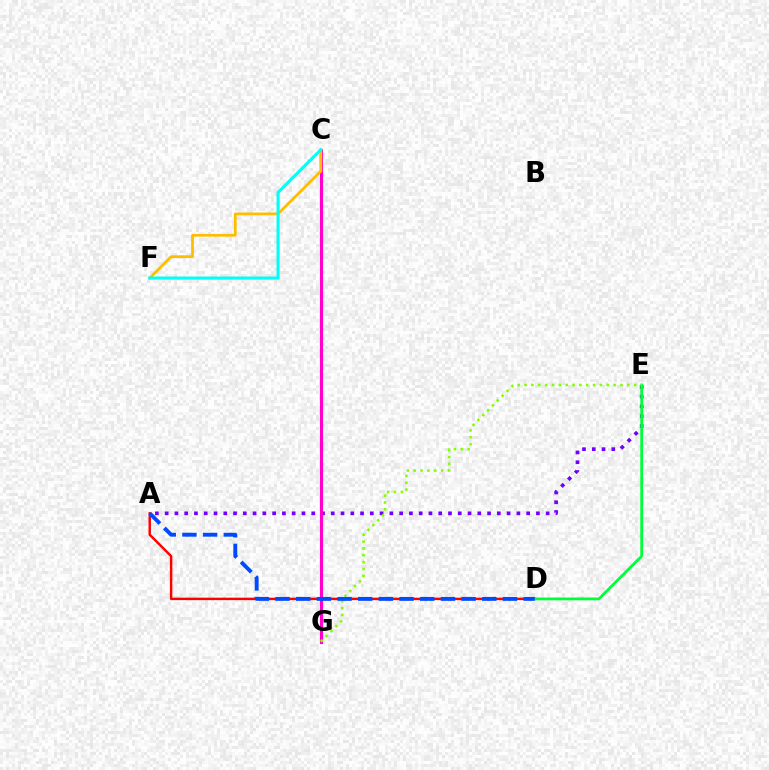{('A', 'E'): [{'color': '#7200ff', 'line_style': 'dotted', 'thickness': 2.65}], ('A', 'D'): [{'color': '#ff0000', 'line_style': 'solid', 'thickness': 1.76}, {'color': '#004bff', 'line_style': 'dashed', 'thickness': 2.81}], ('D', 'E'): [{'color': '#00ff39', 'line_style': 'solid', 'thickness': 2.0}], ('C', 'G'): [{'color': '#ff00cf', 'line_style': 'solid', 'thickness': 2.24}], ('C', 'F'): [{'color': '#ffbd00', 'line_style': 'solid', 'thickness': 1.98}, {'color': '#00fff6', 'line_style': 'solid', 'thickness': 2.21}], ('E', 'G'): [{'color': '#84ff00', 'line_style': 'dotted', 'thickness': 1.86}]}